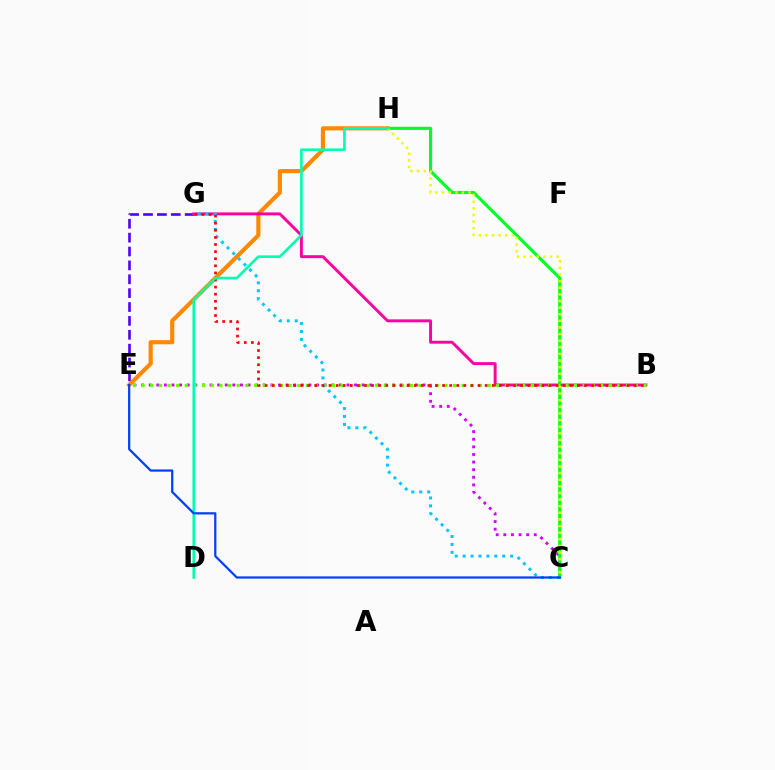{('E', 'G'): [{'color': '#4f00ff', 'line_style': 'dashed', 'thickness': 1.89}], ('E', 'H'): [{'color': '#ff8800', 'line_style': 'solid', 'thickness': 2.97}], ('B', 'G'): [{'color': '#ff00a0', 'line_style': 'solid', 'thickness': 2.11}, {'color': '#ff0000', 'line_style': 'dotted', 'thickness': 1.93}], ('C', 'E'): [{'color': '#d600ff', 'line_style': 'dotted', 'thickness': 2.07}, {'color': '#003fff', 'line_style': 'solid', 'thickness': 1.61}], ('C', 'H'): [{'color': '#00ff27', 'line_style': 'solid', 'thickness': 2.26}, {'color': '#eeff00', 'line_style': 'dotted', 'thickness': 1.8}], ('B', 'E'): [{'color': '#66ff00', 'line_style': 'dotted', 'thickness': 2.35}], ('C', 'G'): [{'color': '#00c7ff', 'line_style': 'dotted', 'thickness': 2.15}], ('D', 'H'): [{'color': '#00ffaf', 'line_style': 'solid', 'thickness': 1.88}]}